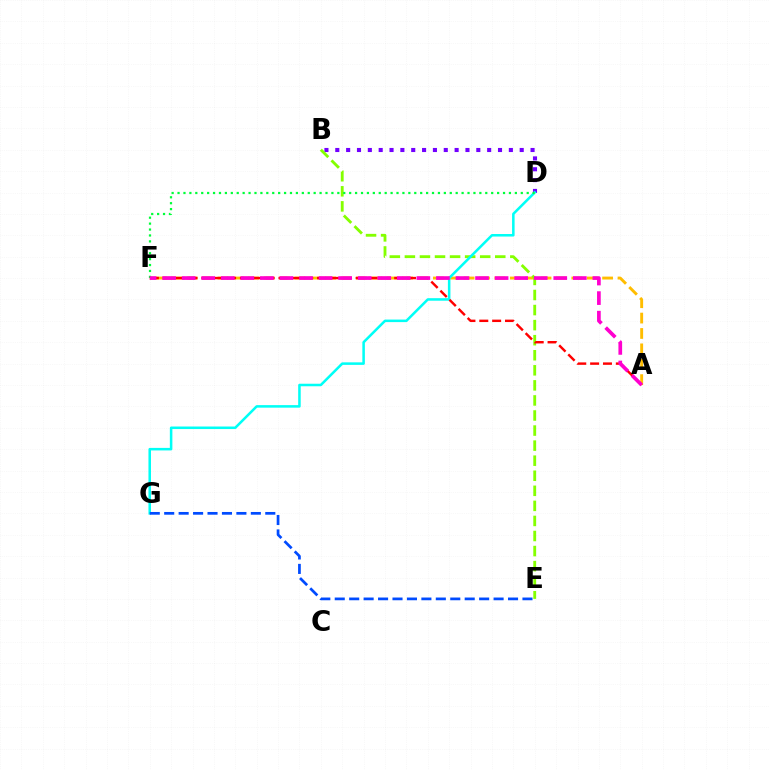{('B', 'D'): [{'color': '#7200ff', 'line_style': 'dotted', 'thickness': 2.95}], ('A', 'F'): [{'color': '#ffbd00', 'line_style': 'dashed', 'thickness': 2.09}, {'color': '#ff0000', 'line_style': 'dashed', 'thickness': 1.75}, {'color': '#ff00cf', 'line_style': 'dashed', 'thickness': 2.66}], ('B', 'E'): [{'color': '#84ff00', 'line_style': 'dashed', 'thickness': 2.05}], ('D', 'G'): [{'color': '#00fff6', 'line_style': 'solid', 'thickness': 1.82}], ('E', 'G'): [{'color': '#004bff', 'line_style': 'dashed', 'thickness': 1.96}], ('D', 'F'): [{'color': '#00ff39', 'line_style': 'dotted', 'thickness': 1.61}]}